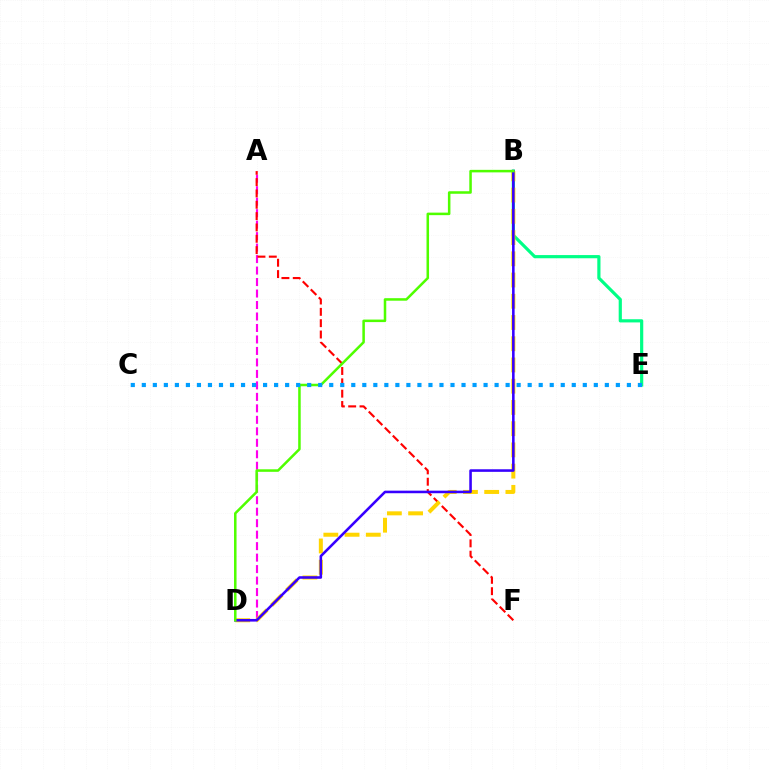{('A', 'D'): [{'color': '#ff00ed', 'line_style': 'dashed', 'thickness': 1.56}], ('B', 'E'): [{'color': '#00ff86', 'line_style': 'solid', 'thickness': 2.29}], ('A', 'F'): [{'color': '#ff0000', 'line_style': 'dashed', 'thickness': 1.54}], ('B', 'D'): [{'color': '#ffd500', 'line_style': 'dashed', 'thickness': 2.88}, {'color': '#3700ff', 'line_style': 'solid', 'thickness': 1.85}, {'color': '#4fff00', 'line_style': 'solid', 'thickness': 1.82}], ('C', 'E'): [{'color': '#009eff', 'line_style': 'dotted', 'thickness': 3.0}]}